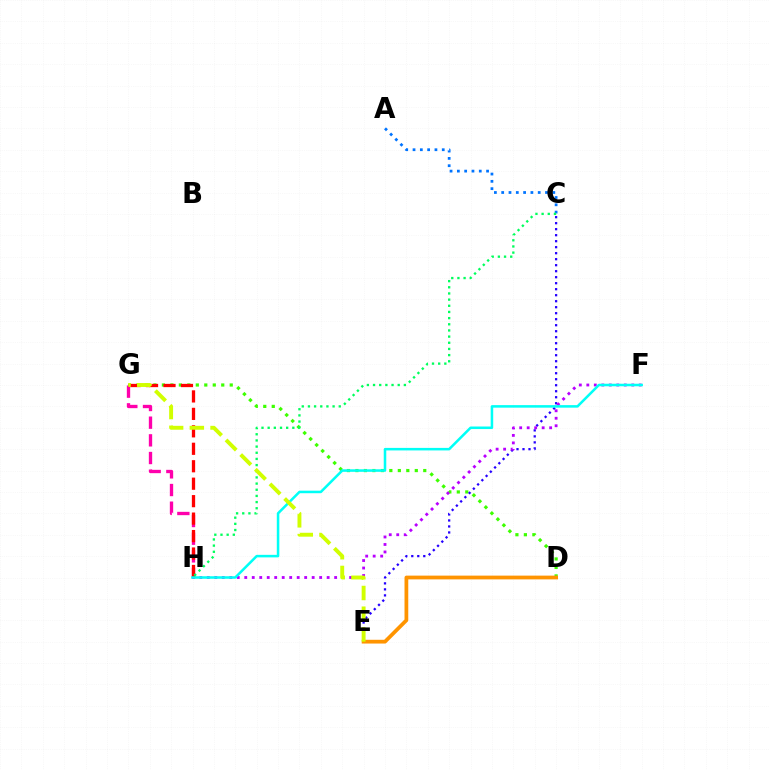{('G', 'H'): [{'color': '#ff00ac', 'line_style': 'dashed', 'thickness': 2.4}, {'color': '#ff0000', 'line_style': 'dashed', 'thickness': 2.37}], ('D', 'G'): [{'color': '#3dff00', 'line_style': 'dotted', 'thickness': 2.3}], ('A', 'C'): [{'color': '#0074ff', 'line_style': 'dotted', 'thickness': 1.98}], ('C', 'E'): [{'color': '#2500ff', 'line_style': 'dotted', 'thickness': 1.63}], ('F', 'H'): [{'color': '#b900ff', 'line_style': 'dotted', 'thickness': 2.04}, {'color': '#00fff6', 'line_style': 'solid', 'thickness': 1.83}], ('D', 'E'): [{'color': '#ff9400', 'line_style': 'solid', 'thickness': 2.7}], ('C', 'H'): [{'color': '#00ff5c', 'line_style': 'dotted', 'thickness': 1.68}], ('E', 'G'): [{'color': '#d1ff00', 'line_style': 'dashed', 'thickness': 2.81}]}